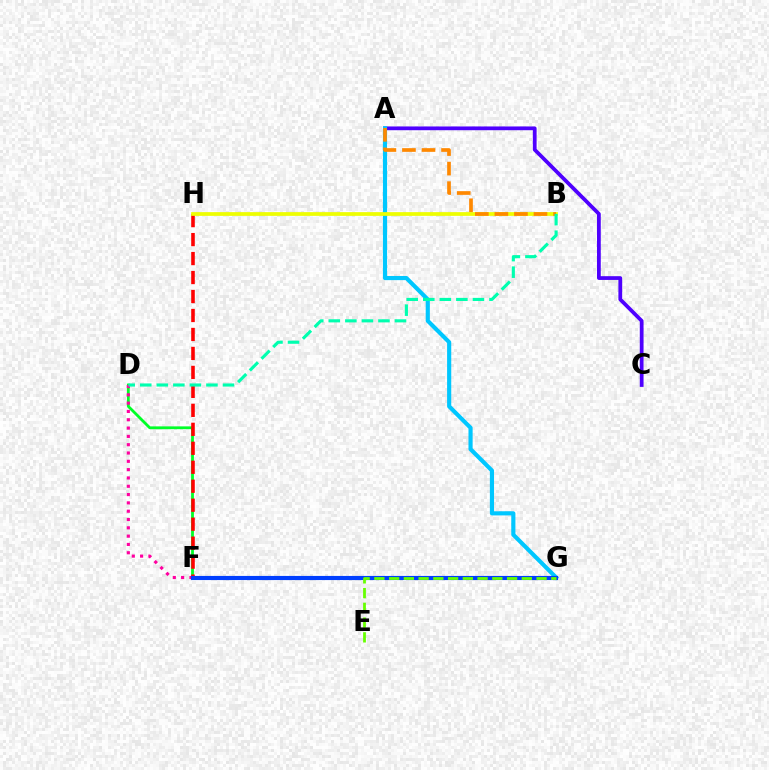{('D', 'F'): [{'color': '#00ff27', 'line_style': 'solid', 'thickness': 2.02}, {'color': '#ff00a0', 'line_style': 'dotted', 'thickness': 2.26}], ('F', 'H'): [{'color': '#ff0000', 'line_style': 'dashed', 'thickness': 2.58}], ('B', 'H'): [{'color': '#d600ff', 'line_style': 'dashed', 'thickness': 1.51}, {'color': '#eeff00', 'line_style': 'solid', 'thickness': 2.68}], ('A', 'C'): [{'color': '#4f00ff', 'line_style': 'solid', 'thickness': 2.71}], ('A', 'G'): [{'color': '#00c7ff', 'line_style': 'solid', 'thickness': 2.99}], ('A', 'B'): [{'color': '#ff8800', 'line_style': 'dashed', 'thickness': 2.66}], ('F', 'G'): [{'color': '#003fff', 'line_style': 'solid', 'thickness': 2.98}], ('B', 'D'): [{'color': '#00ffaf', 'line_style': 'dashed', 'thickness': 2.25}], ('E', 'G'): [{'color': '#66ff00', 'line_style': 'dashed', 'thickness': 2.0}]}